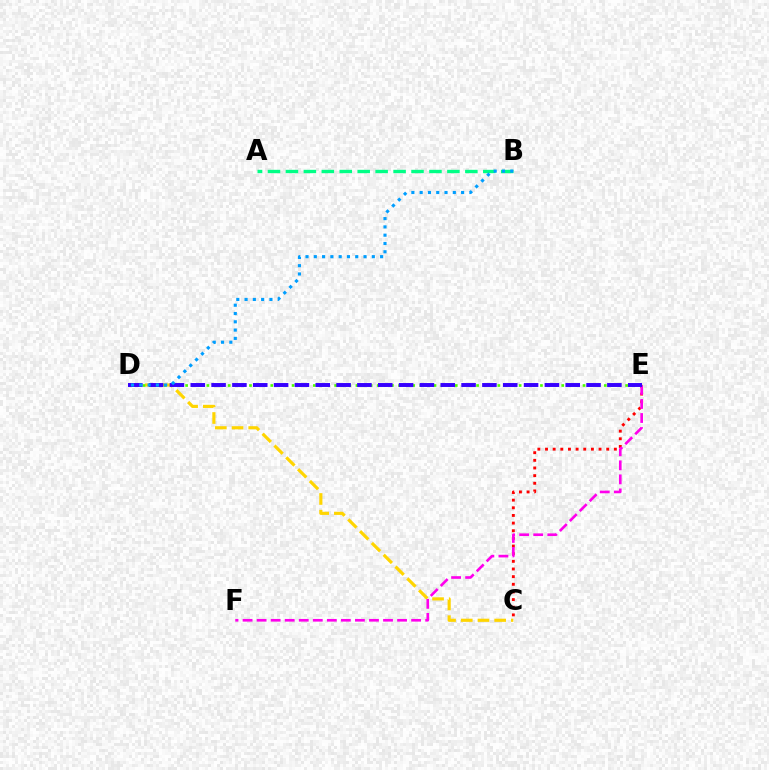{('C', 'D'): [{'color': '#ffd500', 'line_style': 'dashed', 'thickness': 2.27}], ('C', 'E'): [{'color': '#ff0000', 'line_style': 'dotted', 'thickness': 2.08}], ('E', 'F'): [{'color': '#ff00ed', 'line_style': 'dashed', 'thickness': 1.91}], ('D', 'E'): [{'color': '#4fff00', 'line_style': 'dotted', 'thickness': 1.93}, {'color': '#3700ff', 'line_style': 'dashed', 'thickness': 2.83}], ('A', 'B'): [{'color': '#00ff86', 'line_style': 'dashed', 'thickness': 2.44}], ('B', 'D'): [{'color': '#009eff', 'line_style': 'dotted', 'thickness': 2.25}]}